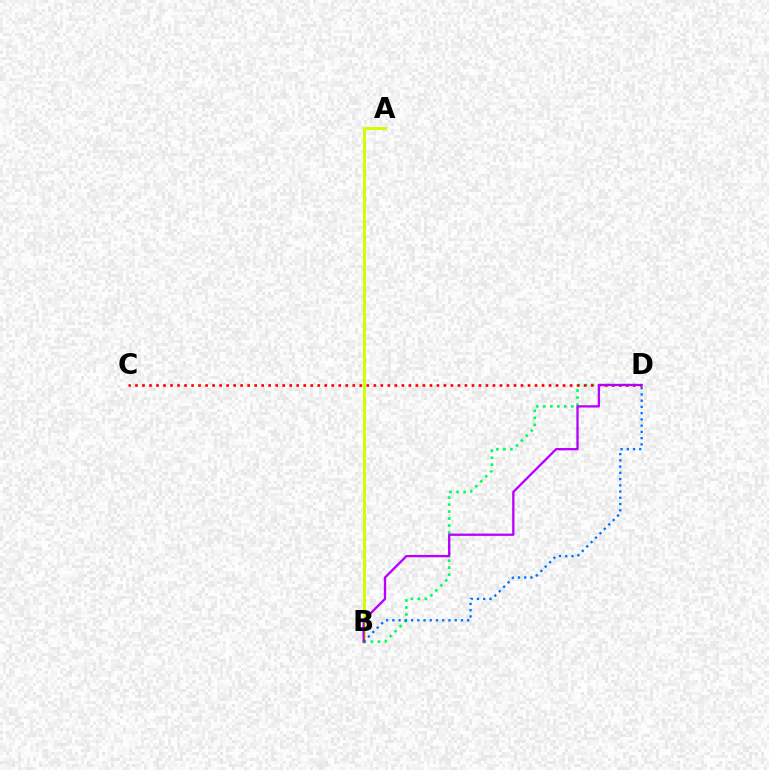{('A', 'B'): [{'color': '#d1ff00', 'line_style': 'solid', 'thickness': 2.16}], ('B', 'D'): [{'color': '#00ff5c', 'line_style': 'dotted', 'thickness': 1.9}, {'color': '#0074ff', 'line_style': 'dotted', 'thickness': 1.69}, {'color': '#b900ff', 'line_style': 'solid', 'thickness': 1.66}], ('C', 'D'): [{'color': '#ff0000', 'line_style': 'dotted', 'thickness': 1.9}]}